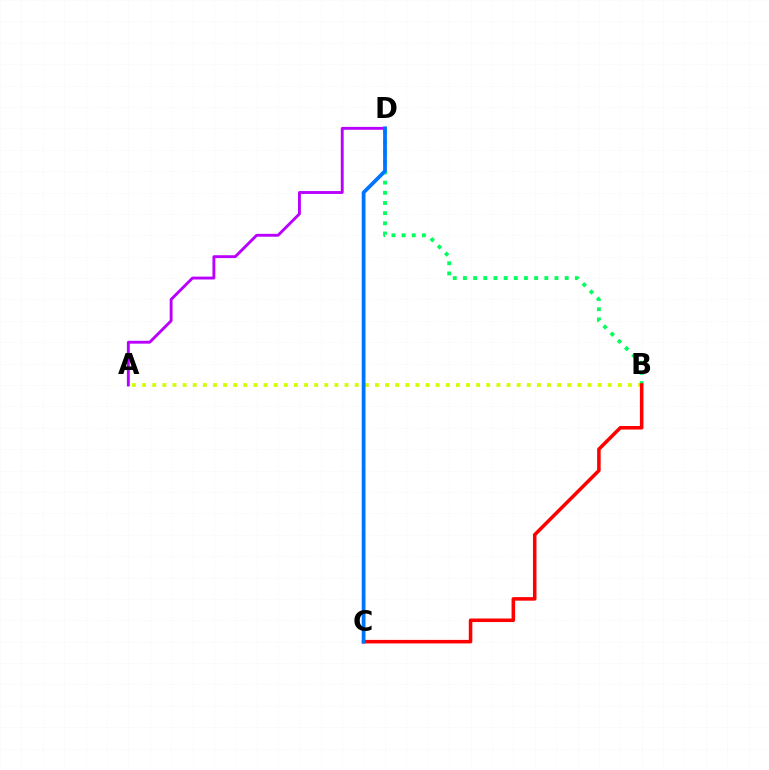{('A', 'D'): [{'color': '#b900ff', 'line_style': 'solid', 'thickness': 2.07}], ('A', 'B'): [{'color': '#d1ff00', 'line_style': 'dotted', 'thickness': 2.75}], ('B', 'D'): [{'color': '#00ff5c', 'line_style': 'dotted', 'thickness': 2.76}], ('B', 'C'): [{'color': '#ff0000', 'line_style': 'solid', 'thickness': 2.55}], ('C', 'D'): [{'color': '#0074ff', 'line_style': 'solid', 'thickness': 2.7}]}